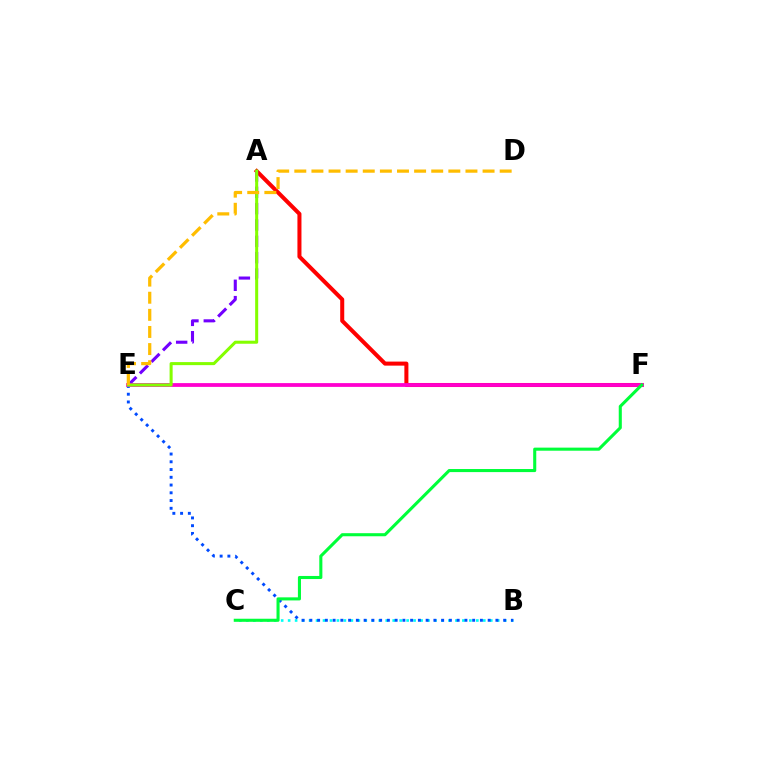{('A', 'F'): [{'color': '#ff0000', 'line_style': 'solid', 'thickness': 2.9}], ('B', 'C'): [{'color': '#00fff6', 'line_style': 'dotted', 'thickness': 1.89}], ('B', 'E'): [{'color': '#004bff', 'line_style': 'dotted', 'thickness': 2.11}], ('A', 'E'): [{'color': '#7200ff', 'line_style': 'dashed', 'thickness': 2.22}, {'color': '#84ff00', 'line_style': 'solid', 'thickness': 2.19}], ('E', 'F'): [{'color': '#ff00cf', 'line_style': 'solid', 'thickness': 2.72}], ('C', 'F'): [{'color': '#00ff39', 'line_style': 'solid', 'thickness': 2.22}], ('D', 'E'): [{'color': '#ffbd00', 'line_style': 'dashed', 'thickness': 2.33}]}